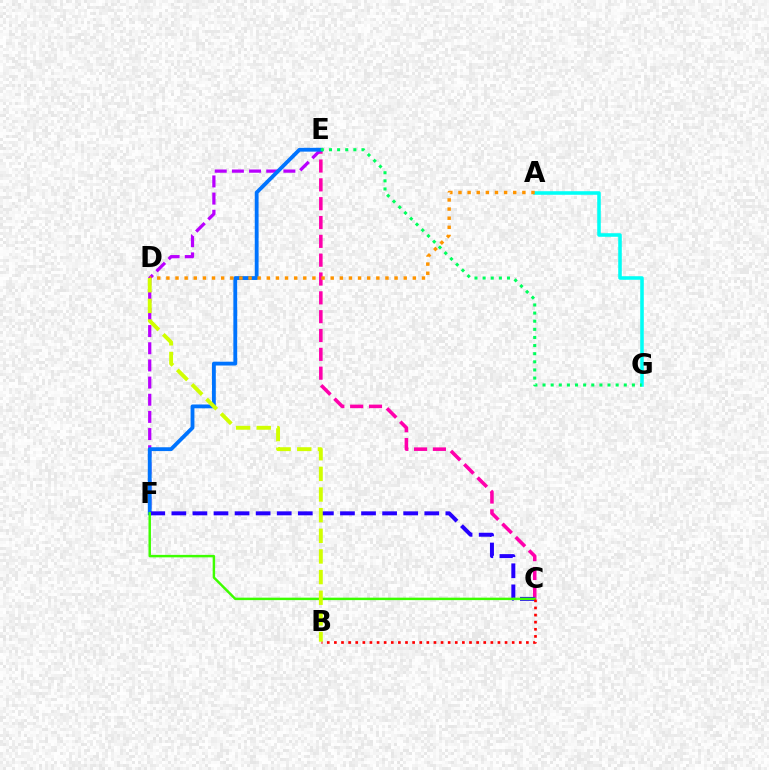{('C', 'E'): [{'color': '#ff00ac', 'line_style': 'dashed', 'thickness': 2.56}], ('E', 'F'): [{'color': '#b900ff', 'line_style': 'dashed', 'thickness': 2.33}, {'color': '#0074ff', 'line_style': 'solid', 'thickness': 2.75}], ('A', 'G'): [{'color': '#00fff6', 'line_style': 'solid', 'thickness': 2.56}], ('A', 'D'): [{'color': '#ff9400', 'line_style': 'dotted', 'thickness': 2.48}], ('C', 'F'): [{'color': '#2500ff', 'line_style': 'dashed', 'thickness': 2.86}, {'color': '#3dff00', 'line_style': 'solid', 'thickness': 1.77}], ('E', 'G'): [{'color': '#00ff5c', 'line_style': 'dotted', 'thickness': 2.21}], ('B', 'C'): [{'color': '#ff0000', 'line_style': 'dotted', 'thickness': 1.93}], ('B', 'D'): [{'color': '#d1ff00', 'line_style': 'dashed', 'thickness': 2.8}]}